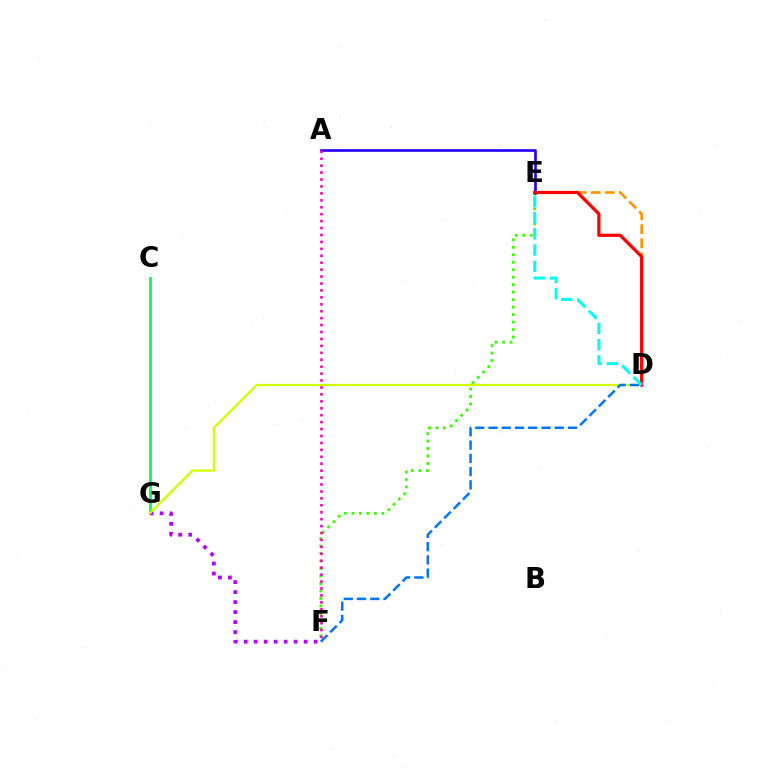{('C', 'G'): [{'color': '#00ff5c', 'line_style': 'solid', 'thickness': 2.0}], ('E', 'F'): [{'color': '#3dff00', 'line_style': 'dotted', 'thickness': 2.03}], ('A', 'E'): [{'color': '#2500ff', 'line_style': 'solid', 'thickness': 1.92}], ('F', 'G'): [{'color': '#b900ff', 'line_style': 'dotted', 'thickness': 2.72}], ('D', 'E'): [{'color': '#ff9400', 'line_style': 'dashed', 'thickness': 1.91}, {'color': '#ff0000', 'line_style': 'solid', 'thickness': 2.32}, {'color': '#00fff6', 'line_style': 'dashed', 'thickness': 2.21}], ('D', 'G'): [{'color': '#d1ff00', 'line_style': 'solid', 'thickness': 1.64}], ('A', 'F'): [{'color': '#ff00ac', 'line_style': 'dotted', 'thickness': 1.88}], ('D', 'F'): [{'color': '#0074ff', 'line_style': 'dashed', 'thickness': 1.8}]}